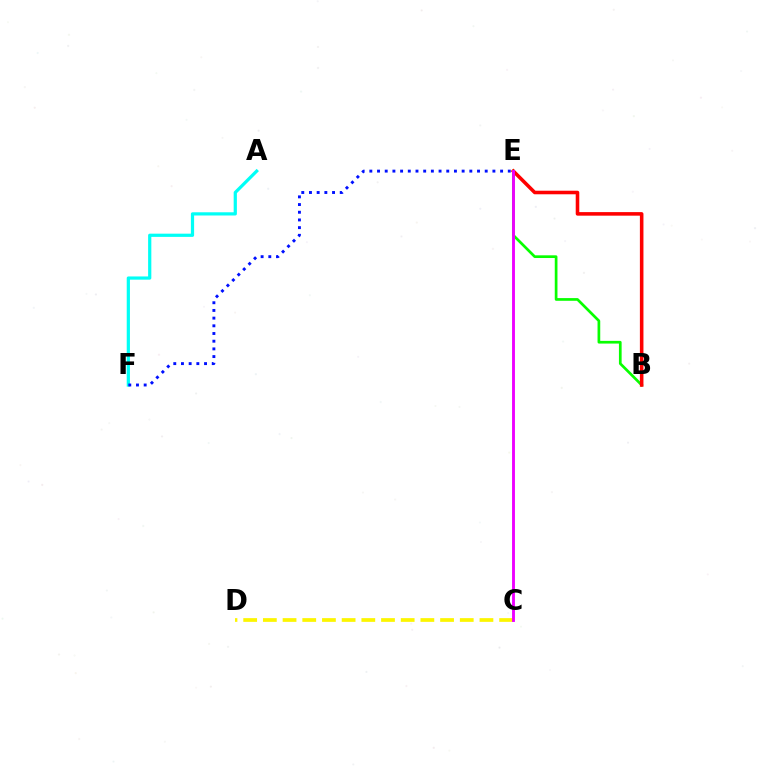{('B', 'E'): [{'color': '#08ff00', 'line_style': 'solid', 'thickness': 1.94}, {'color': '#ff0000', 'line_style': 'solid', 'thickness': 2.56}], ('C', 'D'): [{'color': '#fcf500', 'line_style': 'dashed', 'thickness': 2.67}], ('A', 'F'): [{'color': '#00fff6', 'line_style': 'solid', 'thickness': 2.32}], ('E', 'F'): [{'color': '#0010ff', 'line_style': 'dotted', 'thickness': 2.09}], ('C', 'E'): [{'color': '#ee00ff', 'line_style': 'solid', 'thickness': 2.08}]}